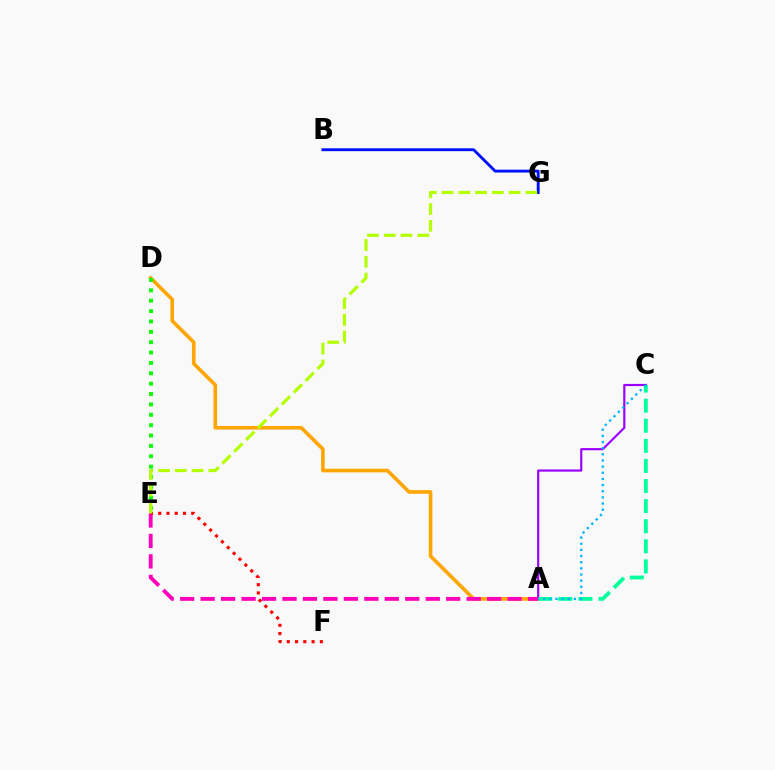{('A', 'D'): [{'color': '#ffa500', 'line_style': 'solid', 'thickness': 2.59}], ('A', 'C'): [{'color': '#9b00ff', 'line_style': 'solid', 'thickness': 1.56}, {'color': '#00ff9d', 'line_style': 'dashed', 'thickness': 2.73}, {'color': '#00b5ff', 'line_style': 'dotted', 'thickness': 1.67}], ('B', 'G'): [{'color': '#0010ff', 'line_style': 'solid', 'thickness': 2.07}], ('D', 'E'): [{'color': '#08ff00', 'line_style': 'dotted', 'thickness': 2.82}], ('A', 'E'): [{'color': '#ff00bd', 'line_style': 'dashed', 'thickness': 2.78}], ('E', 'F'): [{'color': '#ff0000', 'line_style': 'dotted', 'thickness': 2.25}], ('E', 'G'): [{'color': '#b3ff00', 'line_style': 'dashed', 'thickness': 2.28}]}